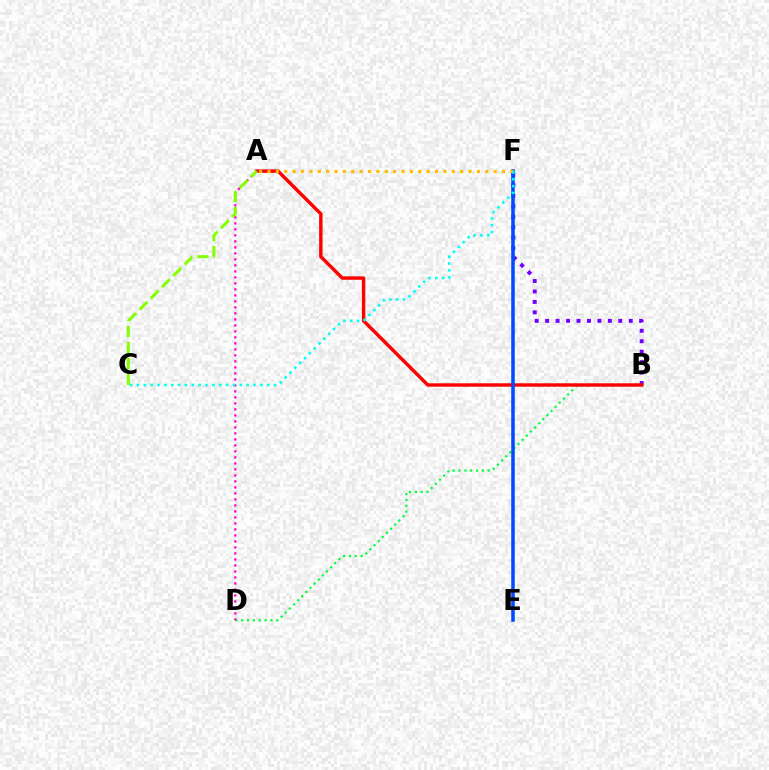{('B', 'D'): [{'color': '#00ff39', 'line_style': 'dotted', 'thickness': 1.59}], ('B', 'F'): [{'color': '#7200ff', 'line_style': 'dotted', 'thickness': 2.84}], ('A', 'B'): [{'color': '#ff0000', 'line_style': 'solid', 'thickness': 2.47}], ('A', 'D'): [{'color': '#ff00cf', 'line_style': 'dotted', 'thickness': 1.63}], ('E', 'F'): [{'color': '#004bff', 'line_style': 'solid', 'thickness': 2.54}], ('A', 'F'): [{'color': '#ffbd00', 'line_style': 'dotted', 'thickness': 2.28}], ('C', 'F'): [{'color': '#00fff6', 'line_style': 'dotted', 'thickness': 1.86}], ('A', 'C'): [{'color': '#84ff00', 'line_style': 'dashed', 'thickness': 2.17}]}